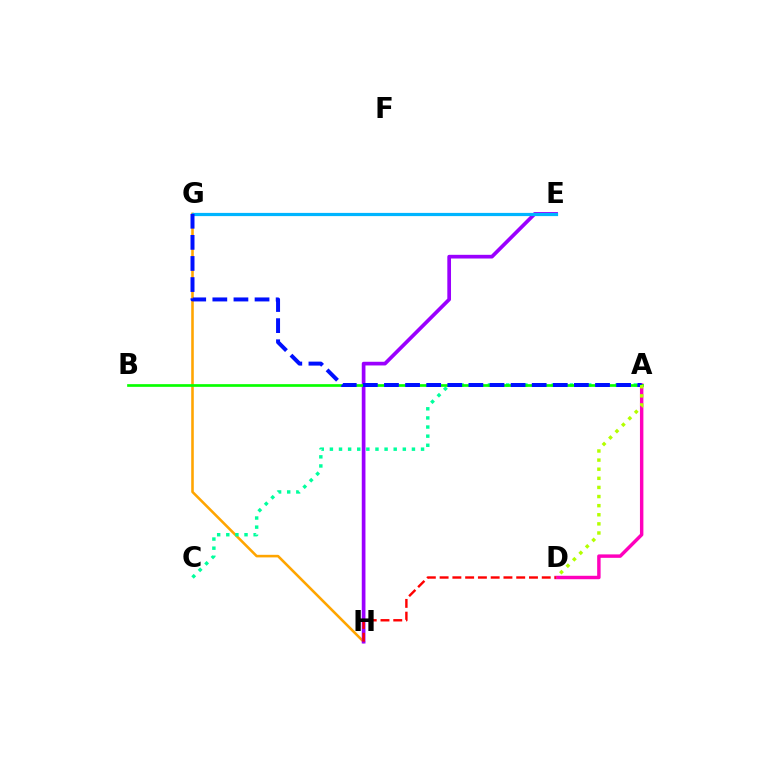{('G', 'H'): [{'color': '#ffa500', 'line_style': 'solid', 'thickness': 1.86}], ('E', 'H'): [{'color': '#9b00ff', 'line_style': 'solid', 'thickness': 2.66}], ('A', 'C'): [{'color': '#00ff9d', 'line_style': 'dotted', 'thickness': 2.48}], ('A', 'D'): [{'color': '#ff00bd', 'line_style': 'solid', 'thickness': 2.48}, {'color': '#b3ff00', 'line_style': 'dotted', 'thickness': 2.48}], ('A', 'B'): [{'color': '#08ff00', 'line_style': 'solid', 'thickness': 1.94}], ('E', 'G'): [{'color': '#00b5ff', 'line_style': 'solid', 'thickness': 2.31}], ('D', 'H'): [{'color': '#ff0000', 'line_style': 'dashed', 'thickness': 1.73}], ('A', 'G'): [{'color': '#0010ff', 'line_style': 'dashed', 'thickness': 2.87}]}